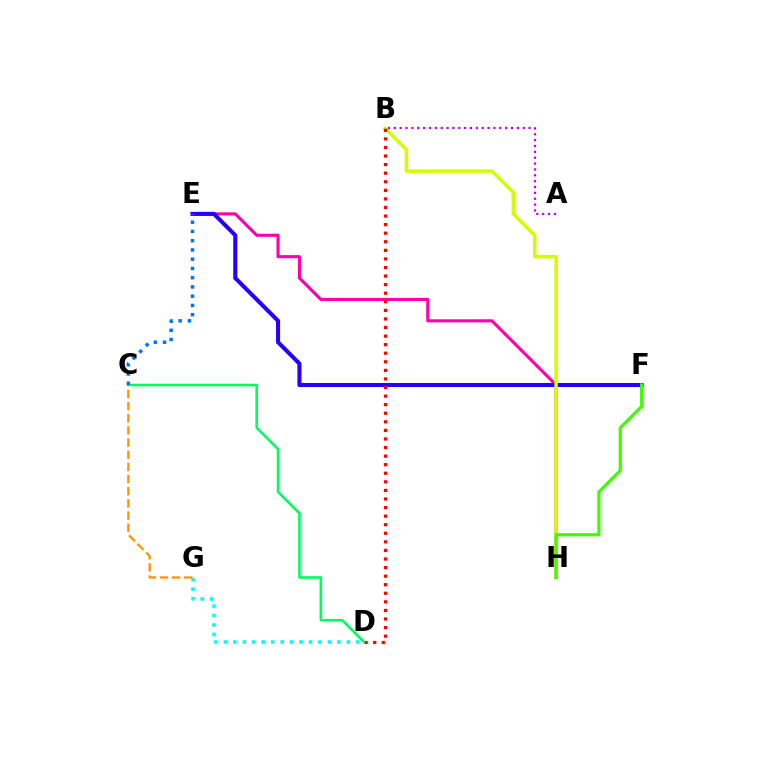{('A', 'B'): [{'color': '#b900ff', 'line_style': 'dotted', 'thickness': 1.59}], ('D', 'G'): [{'color': '#00fff6', 'line_style': 'dotted', 'thickness': 2.57}], ('E', 'H'): [{'color': '#ff00ac', 'line_style': 'solid', 'thickness': 2.24}], ('E', 'F'): [{'color': '#2500ff', 'line_style': 'solid', 'thickness': 2.93}], ('B', 'H'): [{'color': '#d1ff00', 'line_style': 'solid', 'thickness': 2.52}], ('F', 'H'): [{'color': '#3dff00', 'line_style': 'solid', 'thickness': 2.31}], ('B', 'D'): [{'color': '#ff0000', 'line_style': 'dotted', 'thickness': 2.33}], ('C', 'D'): [{'color': '#00ff5c', 'line_style': 'solid', 'thickness': 1.87}], ('C', 'E'): [{'color': '#0074ff', 'line_style': 'dotted', 'thickness': 2.51}], ('C', 'G'): [{'color': '#ff9400', 'line_style': 'dashed', 'thickness': 1.65}]}